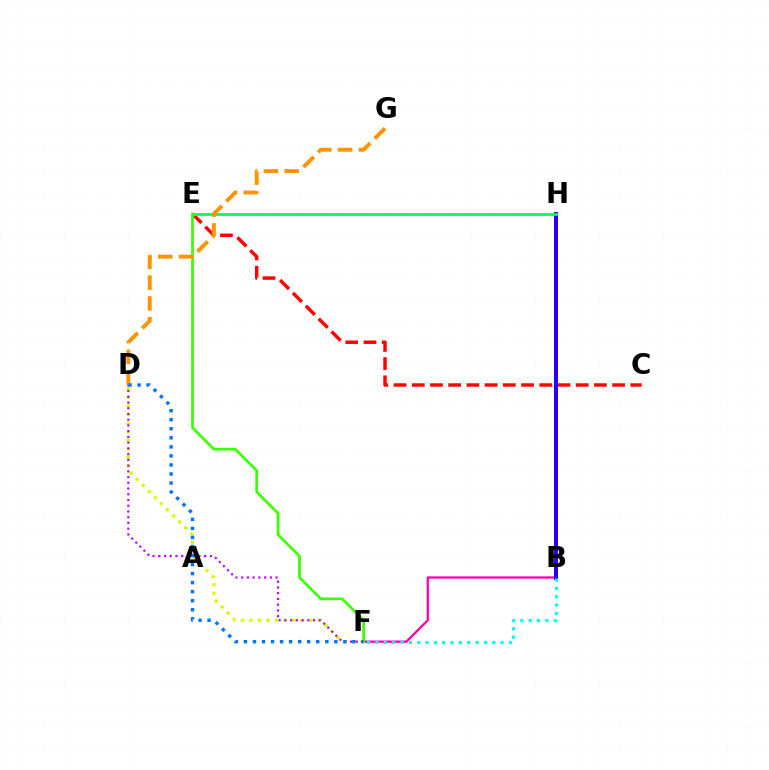{('B', 'F'): [{'color': '#ff00ac', 'line_style': 'solid', 'thickness': 1.63}, {'color': '#00fff6', 'line_style': 'dotted', 'thickness': 2.27}], ('C', 'E'): [{'color': '#ff0000', 'line_style': 'dashed', 'thickness': 2.47}], ('B', 'H'): [{'color': '#2500ff', 'line_style': 'solid', 'thickness': 2.88}], ('D', 'F'): [{'color': '#d1ff00', 'line_style': 'dotted', 'thickness': 2.33}, {'color': '#b900ff', 'line_style': 'dotted', 'thickness': 1.56}, {'color': '#0074ff', 'line_style': 'dotted', 'thickness': 2.46}], ('E', 'H'): [{'color': '#00ff5c', 'line_style': 'solid', 'thickness': 1.99}], ('E', 'F'): [{'color': '#3dff00', 'line_style': 'solid', 'thickness': 1.96}], ('D', 'G'): [{'color': '#ff9400', 'line_style': 'dashed', 'thickness': 2.82}]}